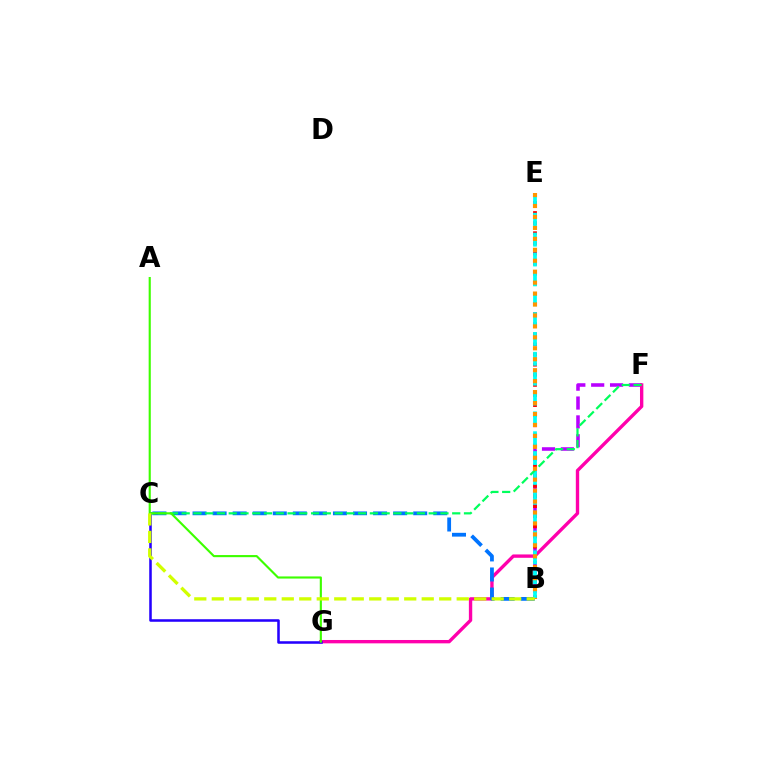{('B', 'F'): [{'color': '#b900ff', 'line_style': 'dashed', 'thickness': 2.56}], ('F', 'G'): [{'color': '#ff00ac', 'line_style': 'solid', 'thickness': 2.42}], ('B', 'C'): [{'color': '#0074ff', 'line_style': 'dashed', 'thickness': 2.73}, {'color': '#d1ff00', 'line_style': 'dashed', 'thickness': 2.38}], ('B', 'E'): [{'color': '#ff0000', 'line_style': 'dotted', 'thickness': 2.75}, {'color': '#00fff6', 'line_style': 'dashed', 'thickness': 2.7}, {'color': '#ff9400', 'line_style': 'dotted', 'thickness': 2.97}], ('C', 'F'): [{'color': '#00ff5c', 'line_style': 'dashed', 'thickness': 1.6}], ('C', 'G'): [{'color': '#2500ff', 'line_style': 'solid', 'thickness': 1.83}], ('A', 'G'): [{'color': '#3dff00', 'line_style': 'solid', 'thickness': 1.53}]}